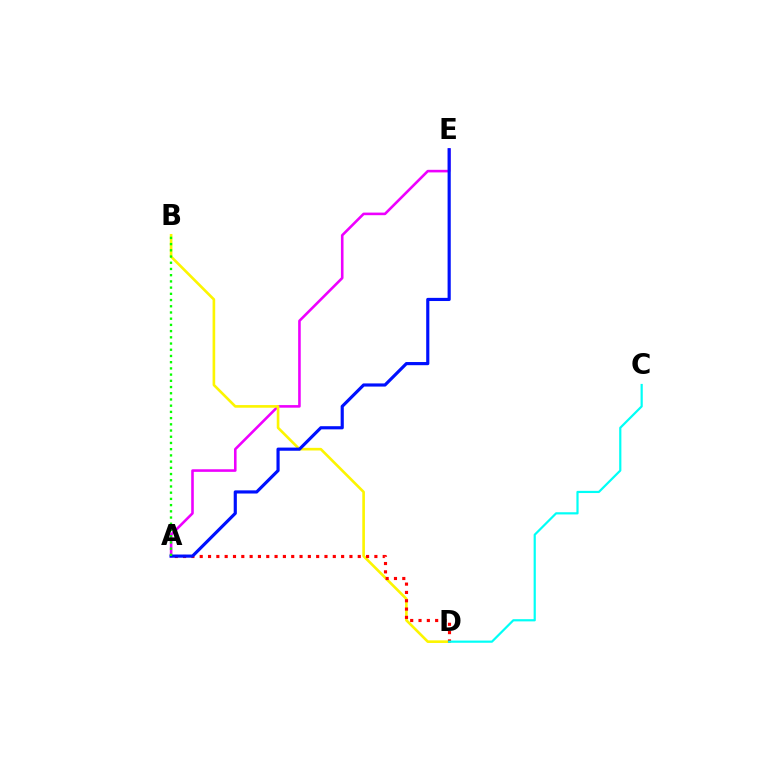{('A', 'E'): [{'color': '#ee00ff', 'line_style': 'solid', 'thickness': 1.87}, {'color': '#0010ff', 'line_style': 'solid', 'thickness': 2.27}], ('B', 'D'): [{'color': '#fcf500', 'line_style': 'solid', 'thickness': 1.89}], ('A', 'D'): [{'color': '#ff0000', 'line_style': 'dotted', 'thickness': 2.26}], ('A', 'B'): [{'color': '#08ff00', 'line_style': 'dotted', 'thickness': 1.69}], ('C', 'D'): [{'color': '#00fff6', 'line_style': 'solid', 'thickness': 1.58}]}